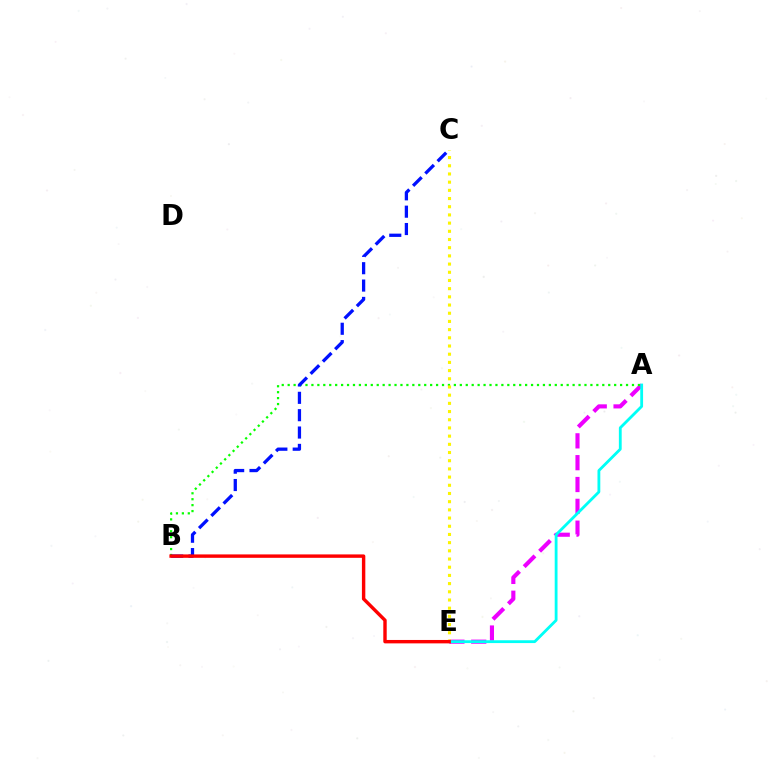{('A', 'E'): [{'color': '#ee00ff', 'line_style': 'dashed', 'thickness': 2.97}, {'color': '#00fff6', 'line_style': 'solid', 'thickness': 2.03}], ('A', 'B'): [{'color': '#08ff00', 'line_style': 'dotted', 'thickness': 1.61}], ('C', 'E'): [{'color': '#fcf500', 'line_style': 'dotted', 'thickness': 2.23}], ('B', 'C'): [{'color': '#0010ff', 'line_style': 'dashed', 'thickness': 2.36}], ('B', 'E'): [{'color': '#ff0000', 'line_style': 'solid', 'thickness': 2.45}]}